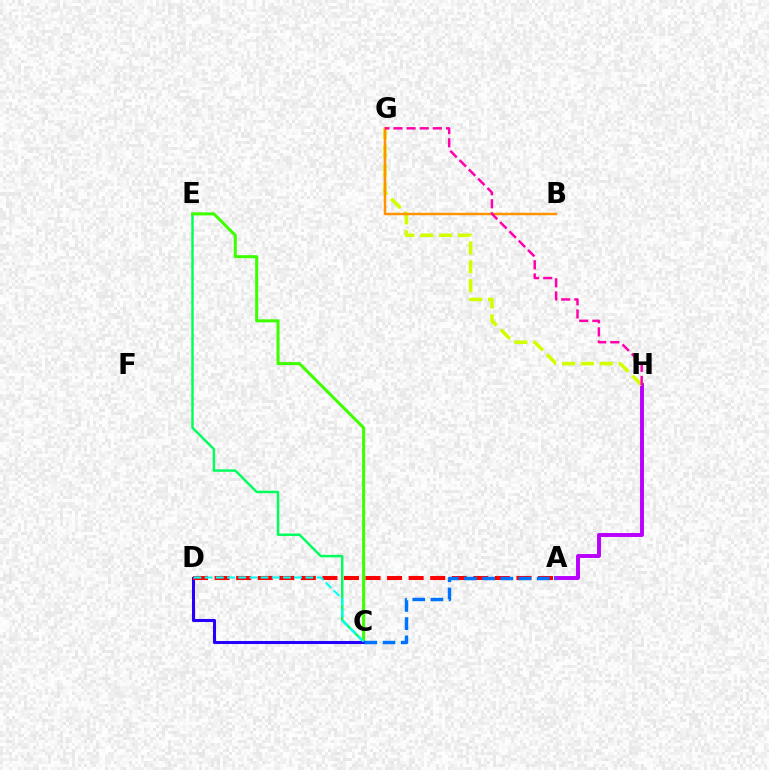{('A', 'H'): [{'color': '#b900ff', 'line_style': 'solid', 'thickness': 2.83}], ('C', 'E'): [{'color': '#00ff5c', 'line_style': 'solid', 'thickness': 1.77}, {'color': '#3dff00', 'line_style': 'solid', 'thickness': 2.19}], ('C', 'D'): [{'color': '#2500ff', 'line_style': 'solid', 'thickness': 2.2}, {'color': '#00fff6', 'line_style': 'dashed', 'thickness': 1.52}], ('G', 'H'): [{'color': '#d1ff00', 'line_style': 'dashed', 'thickness': 2.56}, {'color': '#ff00ac', 'line_style': 'dashed', 'thickness': 1.78}], ('A', 'D'): [{'color': '#ff0000', 'line_style': 'dashed', 'thickness': 2.93}], ('A', 'C'): [{'color': '#0074ff', 'line_style': 'dashed', 'thickness': 2.47}], ('B', 'G'): [{'color': '#ff9400', 'line_style': 'solid', 'thickness': 1.78}]}